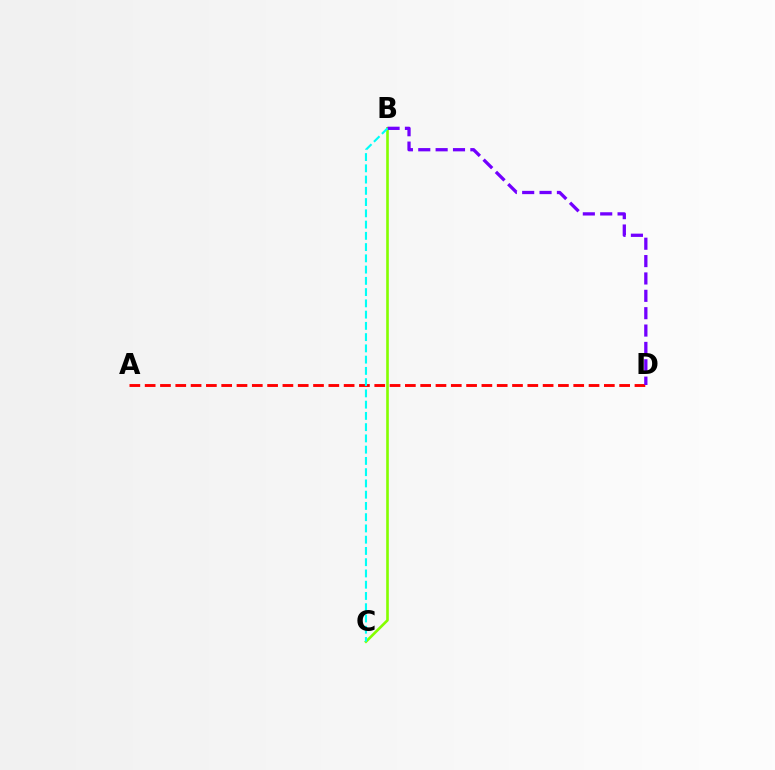{('A', 'D'): [{'color': '#ff0000', 'line_style': 'dashed', 'thickness': 2.08}], ('B', 'C'): [{'color': '#84ff00', 'line_style': 'solid', 'thickness': 1.9}, {'color': '#00fff6', 'line_style': 'dashed', 'thickness': 1.53}], ('B', 'D'): [{'color': '#7200ff', 'line_style': 'dashed', 'thickness': 2.36}]}